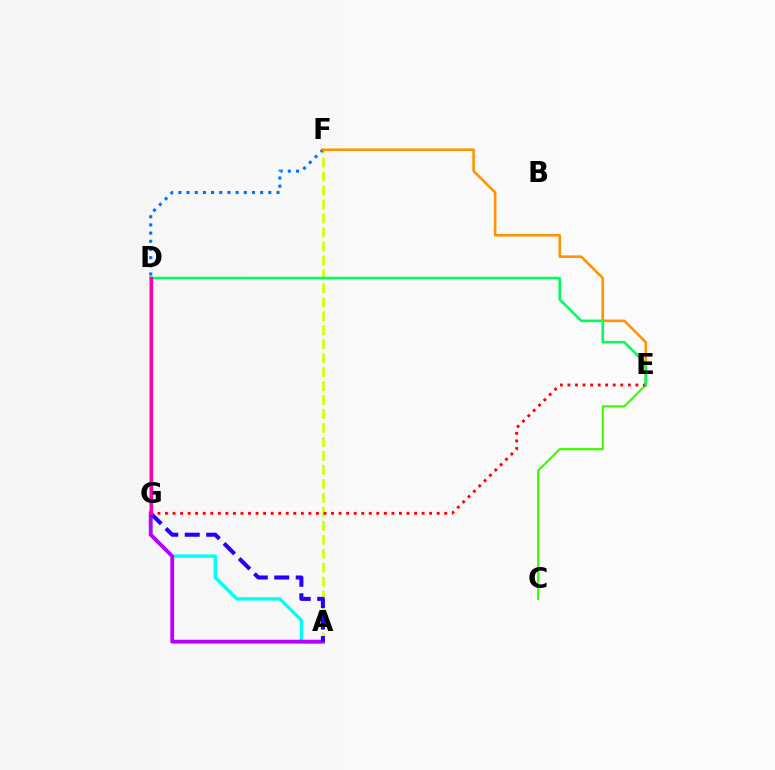{('A', 'F'): [{'color': '#d1ff00', 'line_style': 'dashed', 'thickness': 1.9}], ('D', 'F'): [{'color': '#0074ff', 'line_style': 'dotted', 'thickness': 2.22}], ('A', 'D'): [{'color': '#00fff6', 'line_style': 'solid', 'thickness': 2.43}], ('A', 'G'): [{'color': '#b900ff', 'line_style': 'solid', 'thickness': 2.75}, {'color': '#2500ff', 'line_style': 'dashed', 'thickness': 2.91}], ('C', 'E'): [{'color': '#3dff00', 'line_style': 'solid', 'thickness': 1.62}], ('E', 'F'): [{'color': '#ff9400', 'line_style': 'solid', 'thickness': 1.87}], ('E', 'G'): [{'color': '#ff0000', 'line_style': 'dotted', 'thickness': 2.05}], ('D', 'E'): [{'color': '#00ff5c', 'line_style': 'solid', 'thickness': 1.88}], ('D', 'G'): [{'color': '#ff00ac', 'line_style': 'solid', 'thickness': 2.32}]}